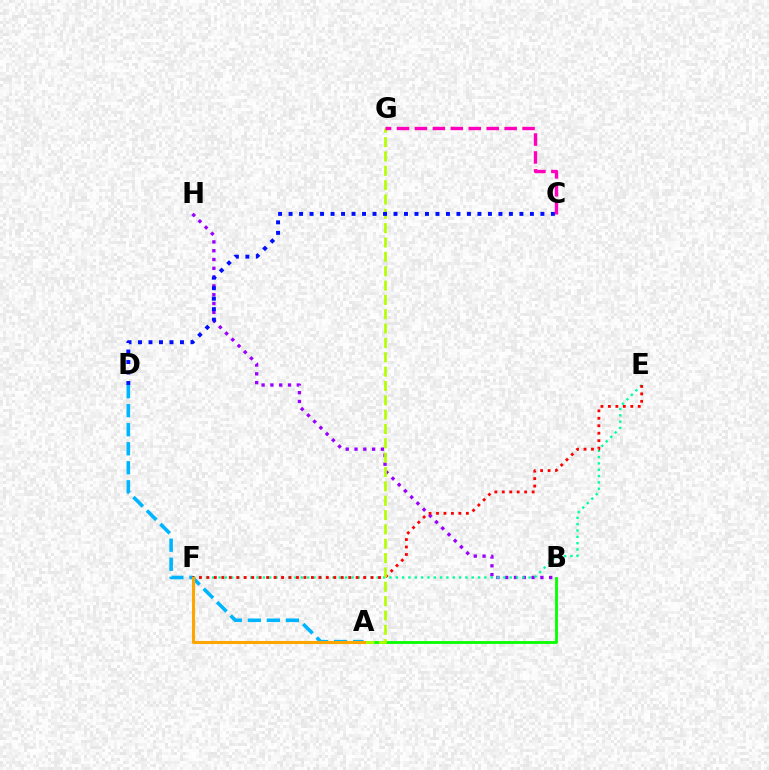{('B', 'H'): [{'color': '#9b00ff', 'line_style': 'dotted', 'thickness': 2.39}], ('A', 'D'): [{'color': '#00b5ff', 'line_style': 'dashed', 'thickness': 2.59}], ('E', 'F'): [{'color': '#00ff9d', 'line_style': 'dotted', 'thickness': 1.72}, {'color': '#ff0000', 'line_style': 'dotted', 'thickness': 2.03}], ('A', 'B'): [{'color': '#08ff00', 'line_style': 'solid', 'thickness': 2.03}], ('A', 'G'): [{'color': '#b3ff00', 'line_style': 'dashed', 'thickness': 1.95}], ('A', 'F'): [{'color': '#ffa500', 'line_style': 'solid', 'thickness': 2.22}], ('C', 'G'): [{'color': '#ff00bd', 'line_style': 'dashed', 'thickness': 2.44}], ('C', 'D'): [{'color': '#0010ff', 'line_style': 'dotted', 'thickness': 2.85}]}